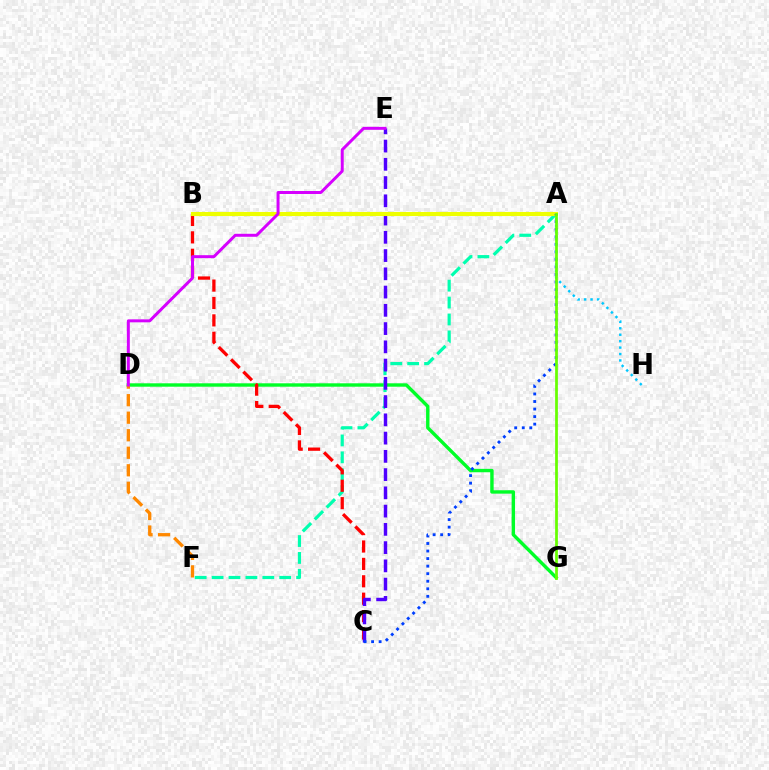{('D', 'G'): [{'color': '#00ff27', 'line_style': 'solid', 'thickness': 2.45}], ('A', 'B'): [{'color': '#ff00a0', 'line_style': 'dashed', 'thickness': 2.19}, {'color': '#eeff00', 'line_style': 'solid', 'thickness': 2.95}], ('D', 'F'): [{'color': '#ff8800', 'line_style': 'dashed', 'thickness': 2.38}], ('A', 'F'): [{'color': '#00ffaf', 'line_style': 'dashed', 'thickness': 2.3}], ('B', 'C'): [{'color': '#ff0000', 'line_style': 'dashed', 'thickness': 2.36}], ('C', 'E'): [{'color': '#4f00ff', 'line_style': 'dashed', 'thickness': 2.48}], ('A', 'C'): [{'color': '#003fff', 'line_style': 'dotted', 'thickness': 2.05}], ('D', 'E'): [{'color': '#d600ff', 'line_style': 'solid', 'thickness': 2.14}], ('A', 'H'): [{'color': '#00c7ff', 'line_style': 'dotted', 'thickness': 1.75}], ('A', 'G'): [{'color': '#66ff00', 'line_style': 'solid', 'thickness': 1.98}]}